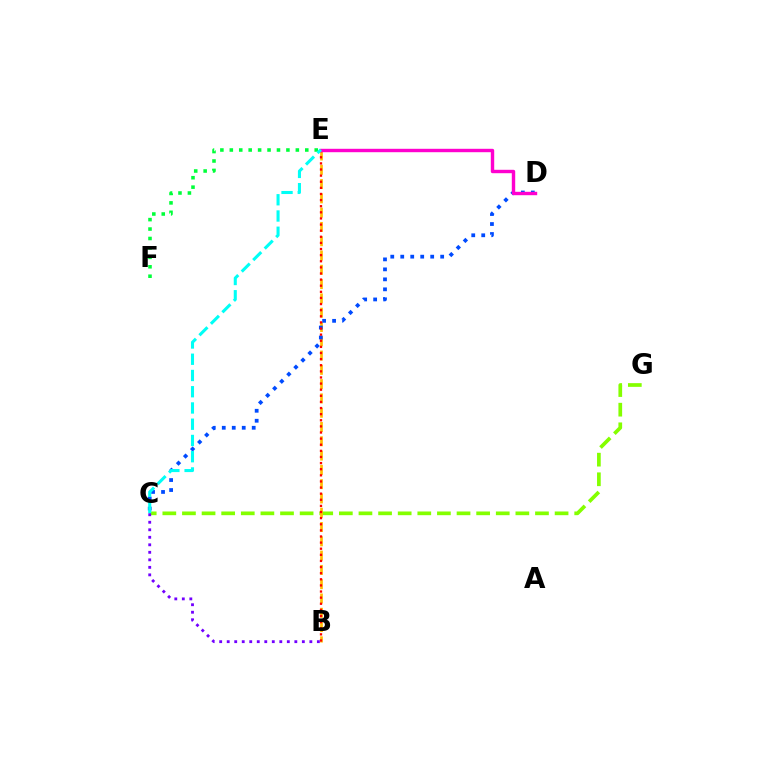{('C', 'G'): [{'color': '#84ff00', 'line_style': 'dashed', 'thickness': 2.66}], ('B', 'E'): [{'color': '#ffbd00', 'line_style': 'dashed', 'thickness': 1.94}, {'color': '#ff0000', 'line_style': 'dotted', 'thickness': 1.66}], ('C', 'D'): [{'color': '#004bff', 'line_style': 'dotted', 'thickness': 2.71}], ('E', 'F'): [{'color': '#00ff39', 'line_style': 'dotted', 'thickness': 2.56}], ('D', 'E'): [{'color': '#ff00cf', 'line_style': 'solid', 'thickness': 2.45}], ('C', 'E'): [{'color': '#00fff6', 'line_style': 'dashed', 'thickness': 2.21}], ('B', 'C'): [{'color': '#7200ff', 'line_style': 'dotted', 'thickness': 2.04}]}